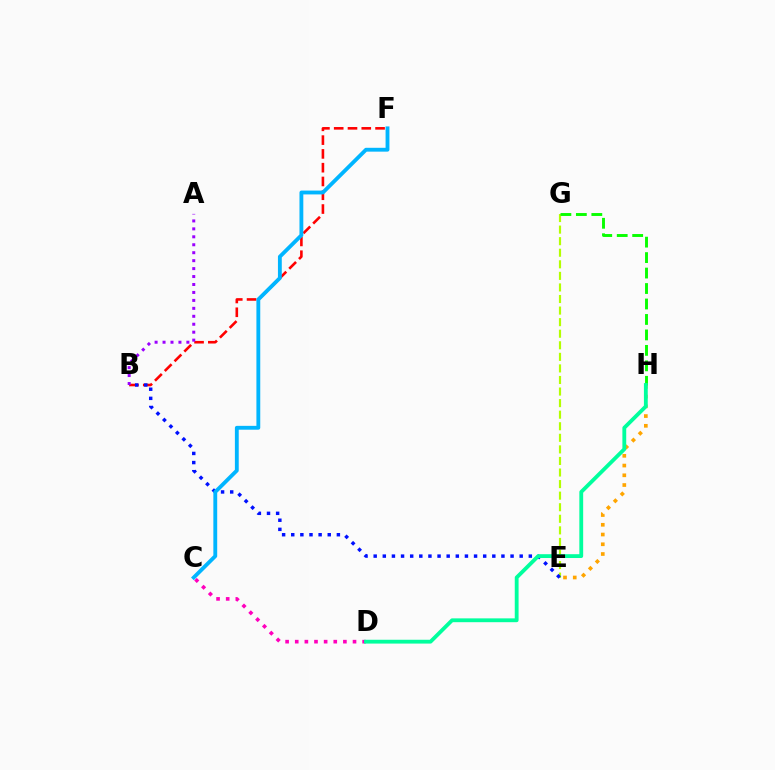{('E', 'H'): [{'color': '#ffa500', 'line_style': 'dotted', 'thickness': 2.65}], ('E', 'G'): [{'color': '#b3ff00', 'line_style': 'dashed', 'thickness': 1.57}], ('B', 'F'): [{'color': '#ff0000', 'line_style': 'dashed', 'thickness': 1.87}], ('A', 'B'): [{'color': '#9b00ff', 'line_style': 'dotted', 'thickness': 2.16}], ('C', 'D'): [{'color': '#ff00bd', 'line_style': 'dotted', 'thickness': 2.62}], ('G', 'H'): [{'color': '#08ff00', 'line_style': 'dashed', 'thickness': 2.1}], ('B', 'E'): [{'color': '#0010ff', 'line_style': 'dotted', 'thickness': 2.48}], ('D', 'H'): [{'color': '#00ff9d', 'line_style': 'solid', 'thickness': 2.75}], ('C', 'F'): [{'color': '#00b5ff', 'line_style': 'solid', 'thickness': 2.77}]}